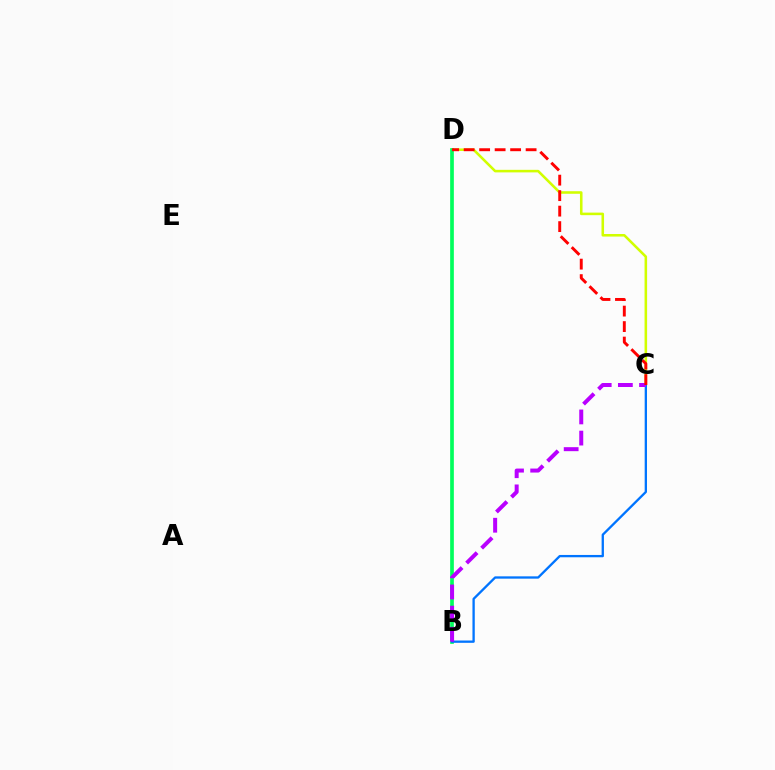{('C', 'D'): [{'color': '#d1ff00', 'line_style': 'solid', 'thickness': 1.84}, {'color': '#ff0000', 'line_style': 'dashed', 'thickness': 2.1}], ('B', 'D'): [{'color': '#00ff5c', 'line_style': 'solid', 'thickness': 2.65}], ('B', 'C'): [{'color': '#0074ff', 'line_style': 'solid', 'thickness': 1.67}, {'color': '#b900ff', 'line_style': 'dashed', 'thickness': 2.87}]}